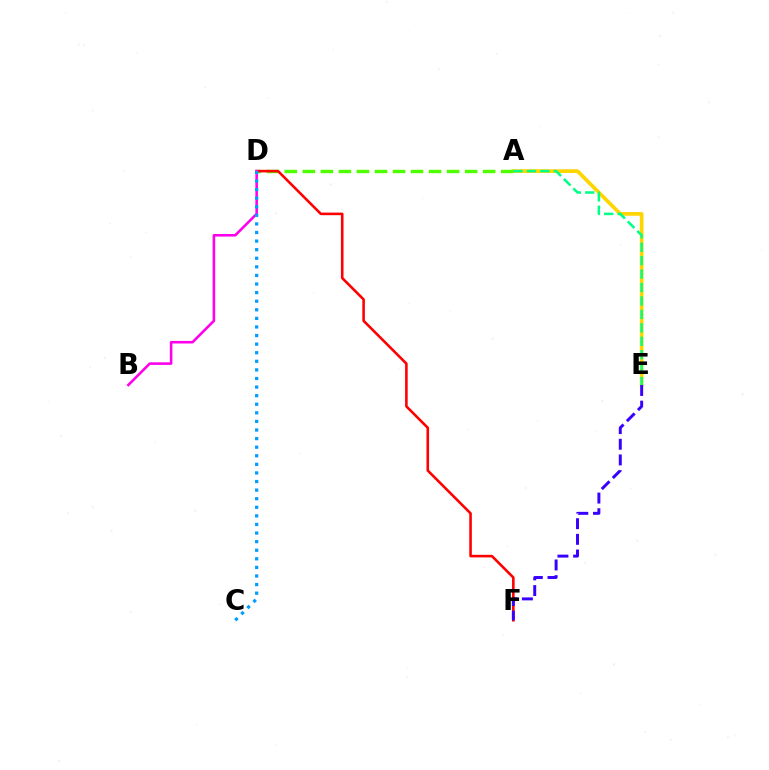{('A', 'E'): [{'color': '#ffd500', 'line_style': 'solid', 'thickness': 2.66}, {'color': '#00ff86', 'line_style': 'dashed', 'thickness': 1.83}], ('A', 'D'): [{'color': '#4fff00', 'line_style': 'dashed', 'thickness': 2.45}], ('D', 'F'): [{'color': '#ff0000', 'line_style': 'solid', 'thickness': 1.86}], ('B', 'D'): [{'color': '#ff00ed', 'line_style': 'solid', 'thickness': 1.86}], ('E', 'F'): [{'color': '#3700ff', 'line_style': 'dashed', 'thickness': 2.13}], ('C', 'D'): [{'color': '#009eff', 'line_style': 'dotted', 'thickness': 2.33}]}